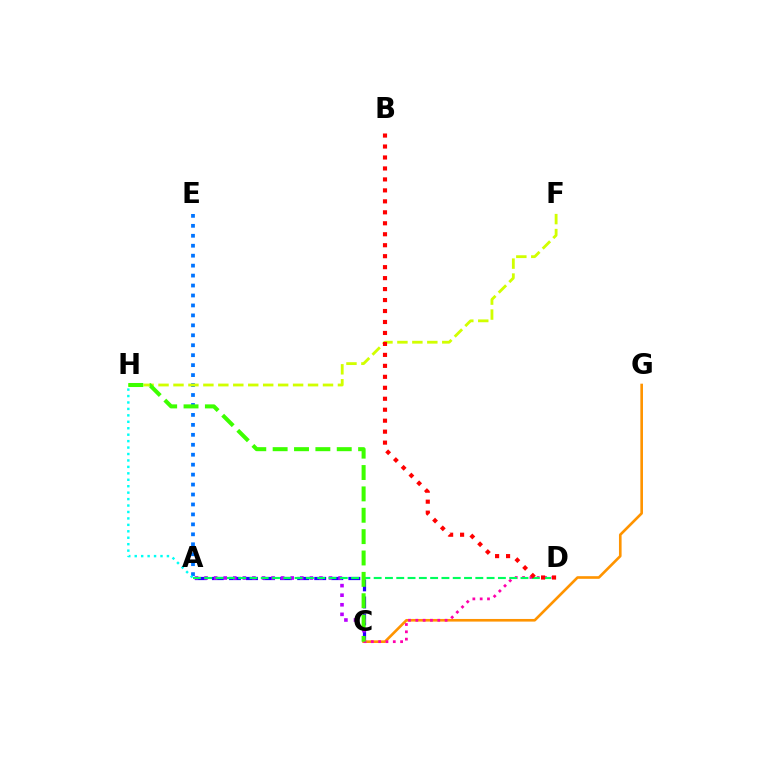{('A', 'C'): [{'color': '#2500ff', 'line_style': 'dashed', 'thickness': 2.32}, {'color': '#b900ff', 'line_style': 'dotted', 'thickness': 2.6}], ('C', 'G'): [{'color': '#ff9400', 'line_style': 'solid', 'thickness': 1.9}], ('A', 'E'): [{'color': '#0074ff', 'line_style': 'dotted', 'thickness': 2.7}], ('F', 'H'): [{'color': '#d1ff00', 'line_style': 'dashed', 'thickness': 2.03}], ('C', 'D'): [{'color': '#ff00ac', 'line_style': 'dotted', 'thickness': 1.99}], ('A', 'D'): [{'color': '#00ff5c', 'line_style': 'dashed', 'thickness': 1.53}], ('A', 'H'): [{'color': '#00fff6', 'line_style': 'dotted', 'thickness': 1.75}], ('C', 'H'): [{'color': '#3dff00', 'line_style': 'dashed', 'thickness': 2.9}], ('B', 'D'): [{'color': '#ff0000', 'line_style': 'dotted', 'thickness': 2.98}]}